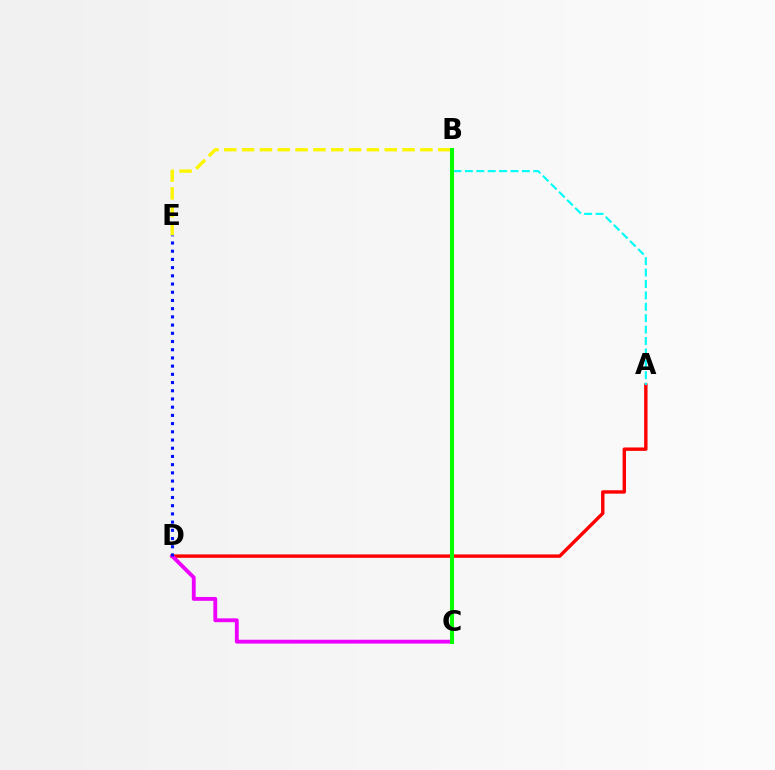{('A', 'D'): [{'color': '#ff0000', 'line_style': 'solid', 'thickness': 2.45}], ('C', 'D'): [{'color': '#ee00ff', 'line_style': 'solid', 'thickness': 2.77}], ('B', 'E'): [{'color': '#fcf500', 'line_style': 'dashed', 'thickness': 2.42}], ('A', 'B'): [{'color': '#00fff6', 'line_style': 'dashed', 'thickness': 1.55}], ('D', 'E'): [{'color': '#0010ff', 'line_style': 'dotted', 'thickness': 2.23}], ('B', 'C'): [{'color': '#08ff00', 'line_style': 'solid', 'thickness': 2.92}]}